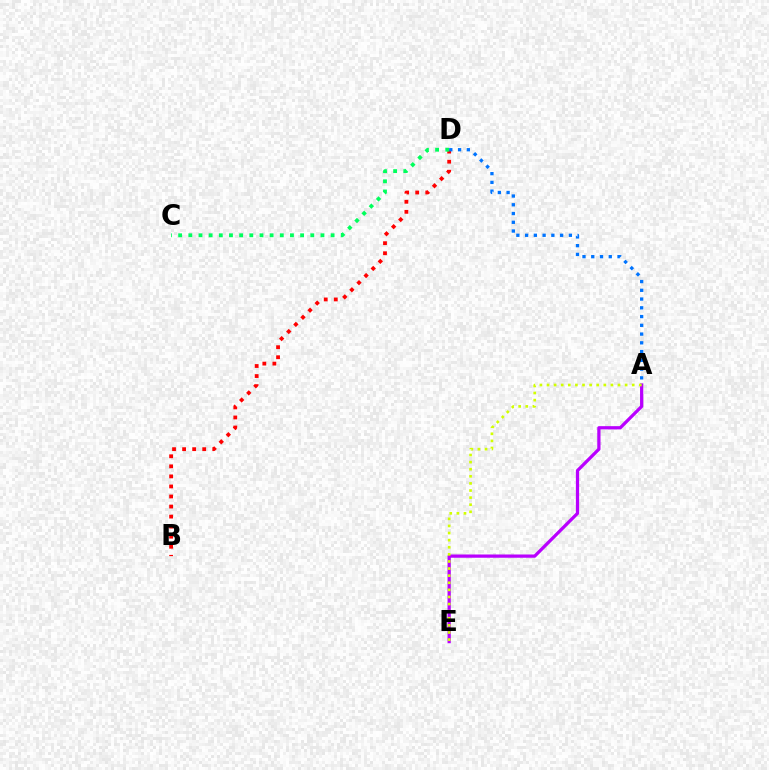{('B', 'D'): [{'color': '#ff0000', 'line_style': 'dotted', 'thickness': 2.73}], ('A', 'E'): [{'color': '#b900ff', 'line_style': 'solid', 'thickness': 2.34}, {'color': '#d1ff00', 'line_style': 'dotted', 'thickness': 1.93}], ('C', 'D'): [{'color': '#00ff5c', 'line_style': 'dotted', 'thickness': 2.76}], ('A', 'D'): [{'color': '#0074ff', 'line_style': 'dotted', 'thickness': 2.38}]}